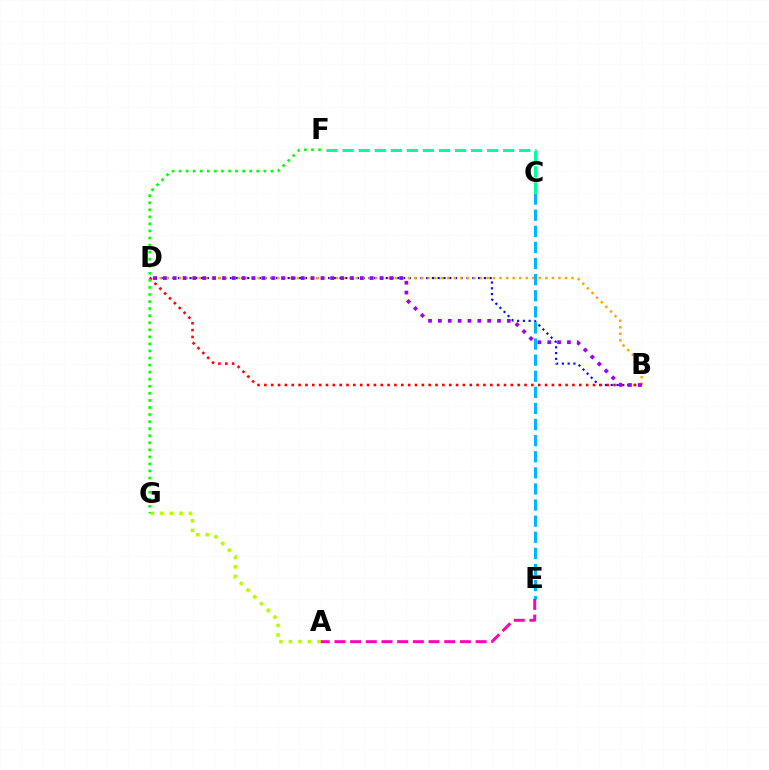{('B', 'D'): [{'color': '#0010ff', 'line_style': 'dotted', 'thickness': 1.57}, {'color': '#ffa500', 'line_style': 'dotted', 'thickness': 1.78}, {'color': '#ff0000', 'line_style': 'dotted', 'thickness': 1.86}, {'color': '#9b00ff', 'line_style': 'dotted', 'thickness': 2.68}], ('A', 'G'): [{'color': '#b3ff00', 'line_style': 'dotted', 'thickness': 2.59}], ('C', 'E'): [{'color': '#00b5ff', 'line_style': 'dashed', 'thickness': 2.19}], ('C', 'F'): [{'color': '#00ff9d', 'line_style': 'dashed', 'thickness': 2.18}], ('A', 'E'): [{'color': '#ff00bd', 'line_style': 'dashed', 'thickness': 2.13}], ('F', 'G'): [{'color': '#08ff00', 'line_style': 'dotted', 'thickness': 1.92}]}